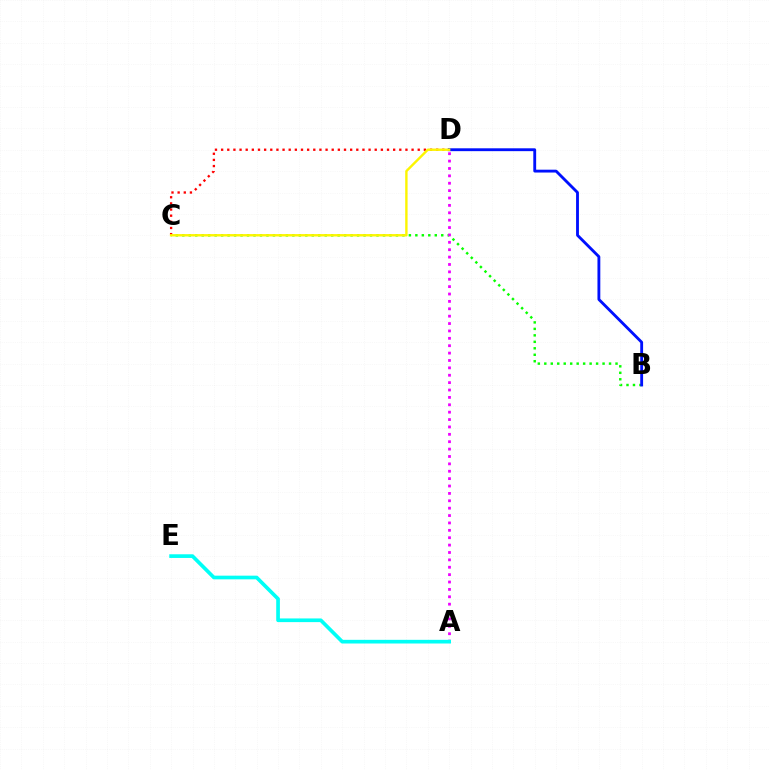{('B', 'C'): [{'color': '#08ff00', 'line_style': 'dotted', 'thickness': 1.76}], ('C', 'D'): [{'color': '#ff0000', 'line_style': 'dotted', 'thickness': 1.67}, {'color': '#fcf500', 'line_style': 'solid', 'thickness': 1.72}], ('B', 'D'): [{'color': '#0010ff', 'line_style': 'solid', 'thickness': 2.05}], ('A', 'D'): [{'color': '#ee00ff', 'line_style': 'dotted', 'thickness': 2.01}], ('A', 'E'): [{'color': '#00fff6', 'line_style': 'solid', 'thickness': 2.64}]}